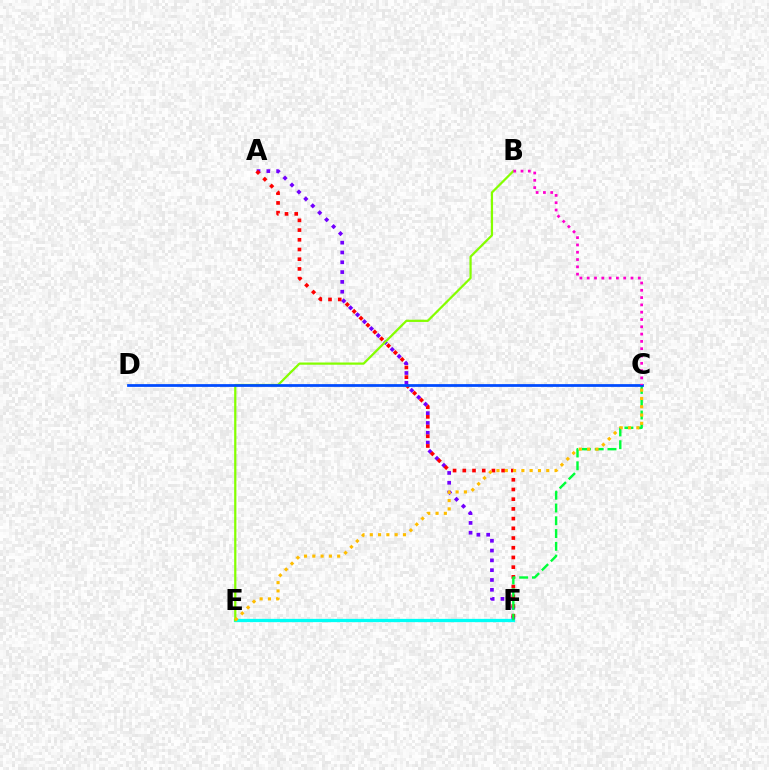{('E', 'F'): [{'color': '#00fff6', 'line_style': 'solid', 'thickness': 2.36}], ('A', 'F'): [{'color': '#7200ff', 'line_style': 'dotted', 'thickness': 2.66}, {'color': '#ff0000', 'line_style': 'dotted', 'thickness': 2.64}], ('B', 'E'): [{'color': '#84ff00', 'line_style': 'solid', 'thickness': 1.61}], ('C', 'F'): [{'color': '#00ff39', 'line_style': 'dashed', 'thickness': 1.74}], ('C', 'D'): [{'color': '#004bff', 'line_style': 'solid', 'thickness': 1.99}], ('C', 'E'): [{'color': '#ffbd00', 'line_style': 'dotted', 'thickness': 2.25}], ('B', 'C'): [{'color': '#ff00cf', 'line_style': 'dotted', 'thickness': 1.98}]}